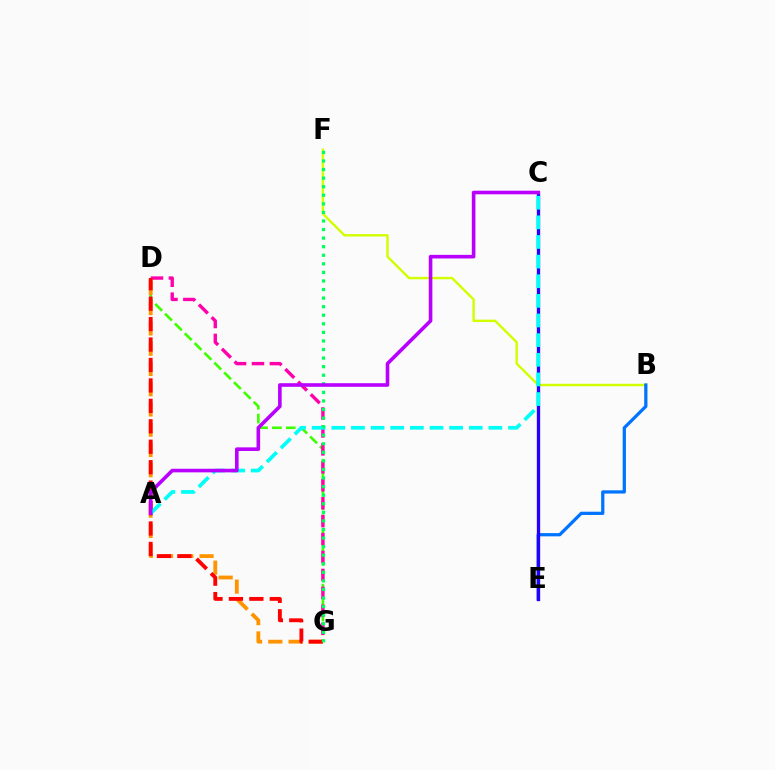{('D', 'G'): [{'color': '#3dff00', 'line_style': 'dashed', 'thickness': 1.89}, {'color': '#ff00ac', 'line_style': 'dashed', 'thickness': 2.44}, {'color': '#ff9400', 'line_style': 'dashed', 'thickness': 2.75}, {'color': '#ff0000', 'line_style': 'dashed', 'thickness': 2.78}], ('B', 'F'): [{'color': '#d1ff00', 'line_style': 'solid', 'thickness': 1.74}], ('B', 'E'): [{'color': '#0074ff', 'line_style': 'solid', 'thickness': 2.33}], ('C', 'E'): [{'color': '#2500ff', 'line_style': 'solid', 'thickness': 2.39}], ('A', 'C'): [{'color': '#00fff6', 'line_style': 'dashed', 'thickness': 2.67}, {'color': '#b900ff', 'line_style': 'solid', 'thickness': 2.59}], ('F', 'G'): [{'color': '#00ff5c', 'line_style': 'dotted', 'thickness': 2.33}]}